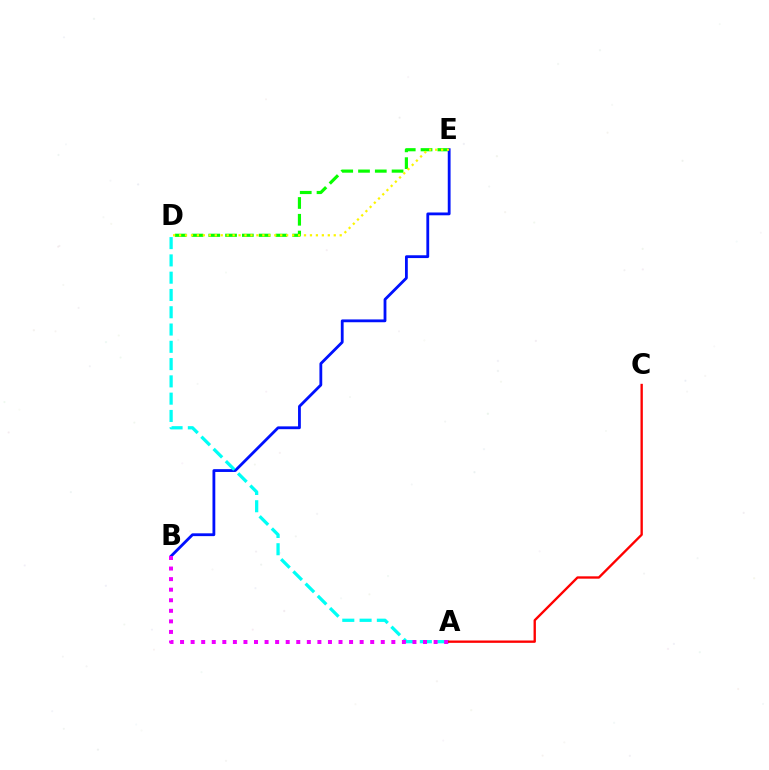{('D', 'E'): [{'color': '#08ff00', 'line_style': 'dashed', 'thickness': 2.28}, {'color': '#fcf500', 'line_style': 'dotted', 'thickness': 1.62}], ('B', 'E'): [{'color': '#0010ff', 'line_style': 'solid', 'thickness': 2.02}], ('A', 'D'): [{'color': '#00fff6', 'line_style': 'dashed', 'thickness': 2.35}], ('A', 'B'): [{'color': '#ee00ff', 'line_style': 'dotted', 'thickness': 2.87}], ('A', 'C'): [{'color': '#ff0000', 'line_style': 'solid', 'thickness': 1.69}]}